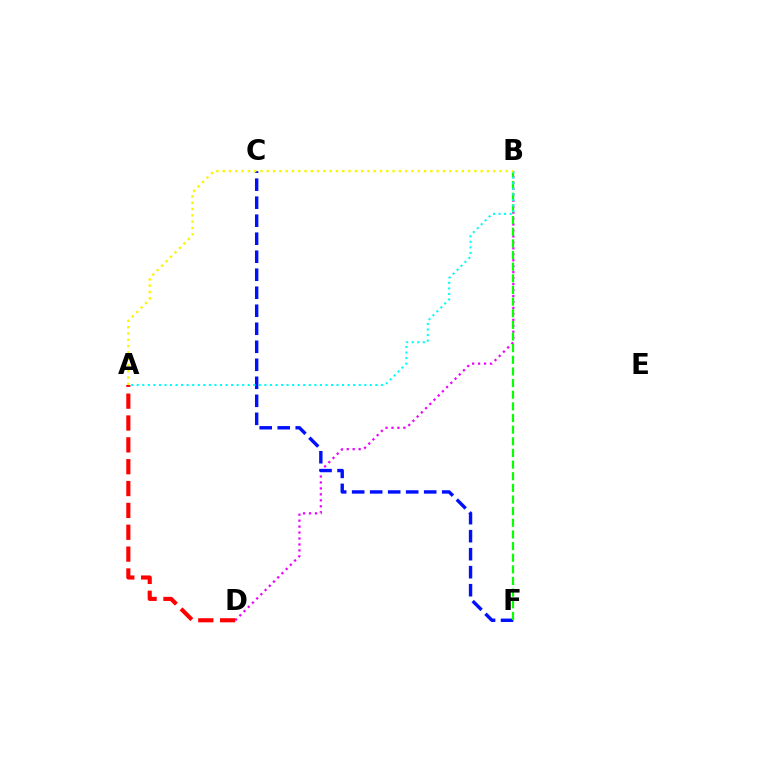{('B', 'D'): [{'color': '#ee00ff', 'line_style': 'dotted', 'thickness': 1.62}], ('C', 'F'): [{'color': '#0010ff', 'line_style': 'dashed', 'thickness': 2.45}], ('B', 'F'): [{'color': '#08ff00', 'line_style': 'dashed', 'thickness': 1.58}], ('A', 'B'): [{'color': '#00fff6', 'line_style': 'dotted', 'thickness': 1.51}, {'color': '#fcf500', 'line_style': 'dotted', 'thickness': 1.71}], ('A', 'D'): [{'color': '#ff0000', 'line_style': 'dashed', 'thickness': 2.97}]}